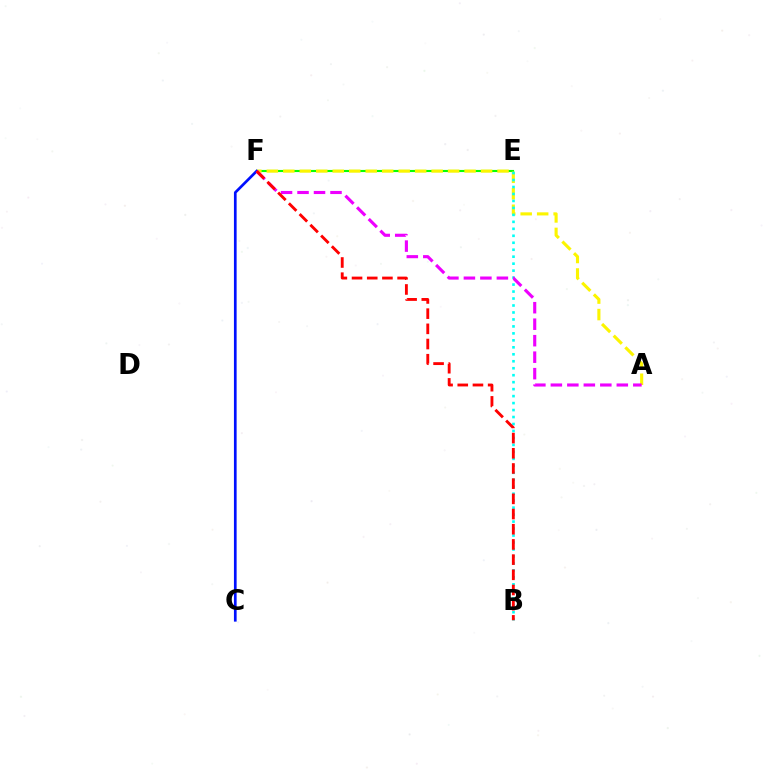{('E', 'F'): [{'color': '#08ff00', 'line_style': 'solid', 'thickness': 1.53}], ('A', 'F'): [{'color': '#fcf500', 'line_style': 'dashed', 'thickness': 2.24}, {'color': '#ee00ff', 'line_style': 'dashed', 'thickness': 2.24}], ('B', 'E'): [{'color': '#00fff6', 'line_style': 'dotted', 'thickness': 1.89}], ('C', 'F'): [{'color': '#0010ff', 'line_style': 'solid', 'thickness': 1.94}], ('B', 'F'): [{'color': '#ff0000', 'line_style': 'dashed', 'thickness': 2.06}]}